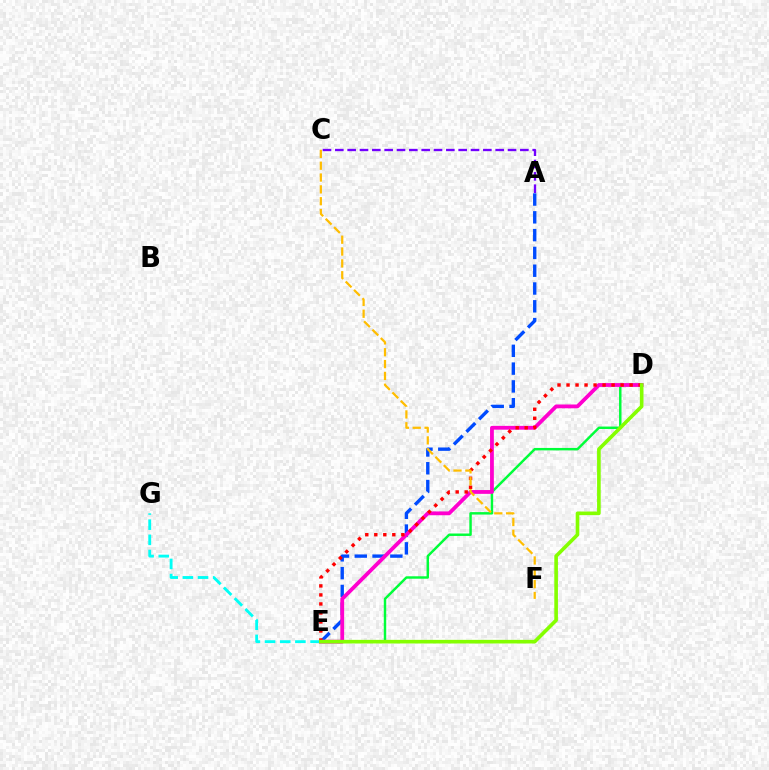{('D', 'E'): [{'color': '#00ff39', 'line_style': 'solid', 'thickness': 1.76}, {'color': '#ff00cf', 'line_style': 'solid', 'thickness': 2.74}, {'color': '#ff0000', 'line_style': 'dotted', 'thickness': 2.45}, {'color': '#84ff00', 'line_style': 'solid', 'thickness': 2.61}], ('A', 'E'): [{'color': '#004bff', 'line_style': 'dashed', 'thickness': 2.42}], ('E', 'G'): [{'color': '#00fff6', 'line_style': 'dashed', 'thickness': 2.06}], ('A', 'C'): [{'color': '#7200ff', 'line_style': 'dashed', 'thickness': 1.68}], ('C', 'F'): [{'color': '#ffbd00', 'line_style': 'dashed', 'thickness': 1.61}]}